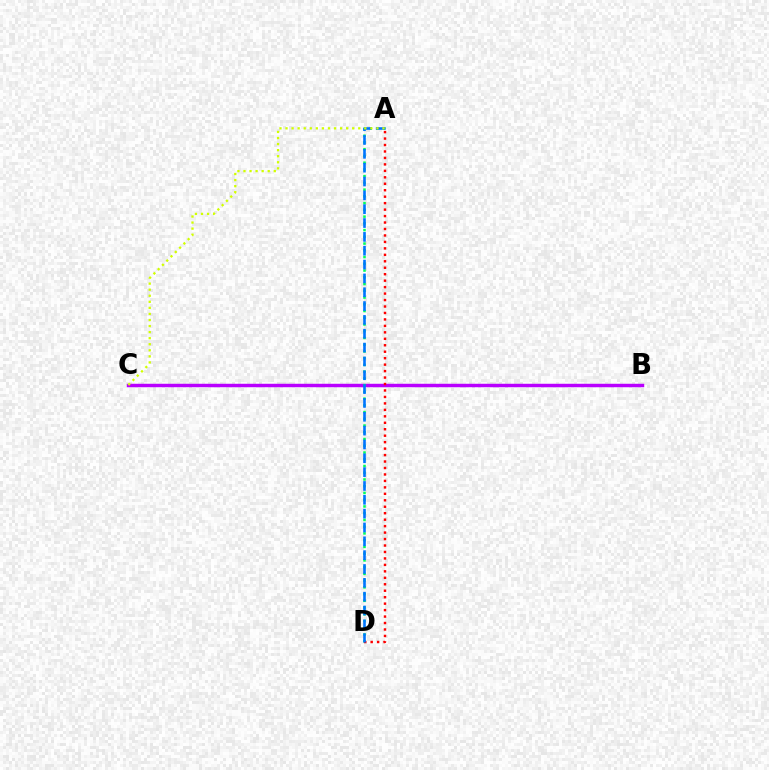{('B', 'C'): [{'color': '#b900ff', 'line_style': 'solid', 'thickness': 2.49}], ('A', 'D'): [{'color': '#00ff5c', 'line_style': 'dotted', 'thickness': 1.83}, {'color': '#ff0000', 'line_style': 'dotted', 'thickness': 1.76}, {'color': '#0074ff', 'line_style': 'dashed', 'thickness': 1.88}], ('A', 'C'): [{'color': '#d1ff00', 'line_style': 'dotted', 'thickness': 1.65}]}